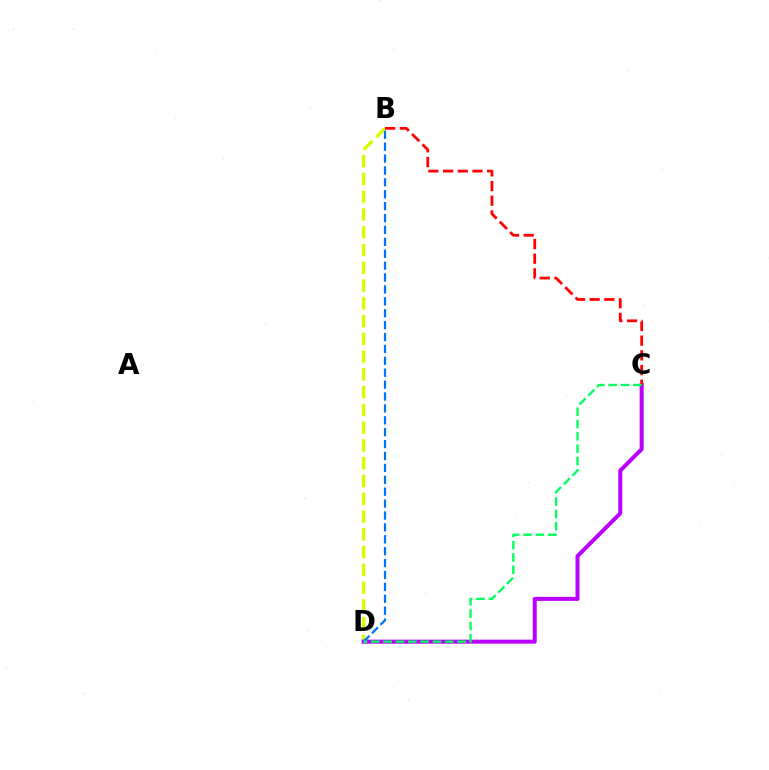{('B', 'D'): [{'color': '#d1ff00', 'line_style': 'dashed', 'thickness': 2.41}, {'color': '#0074ff', 'line_style': 'dashed', 'thickness': 1.62}], ('C', 'D'): [{'color': '#b900ff', 'line_style': 'solid', 'thickness': 2.89}, {'color': '#00ff5c', 'line_style': 'dashed', 'thickness': 1.68}], ('B', 'C'): [{'color': '#ff0000', 'line_style': 'dashed', 'thickness': 2.0}]}